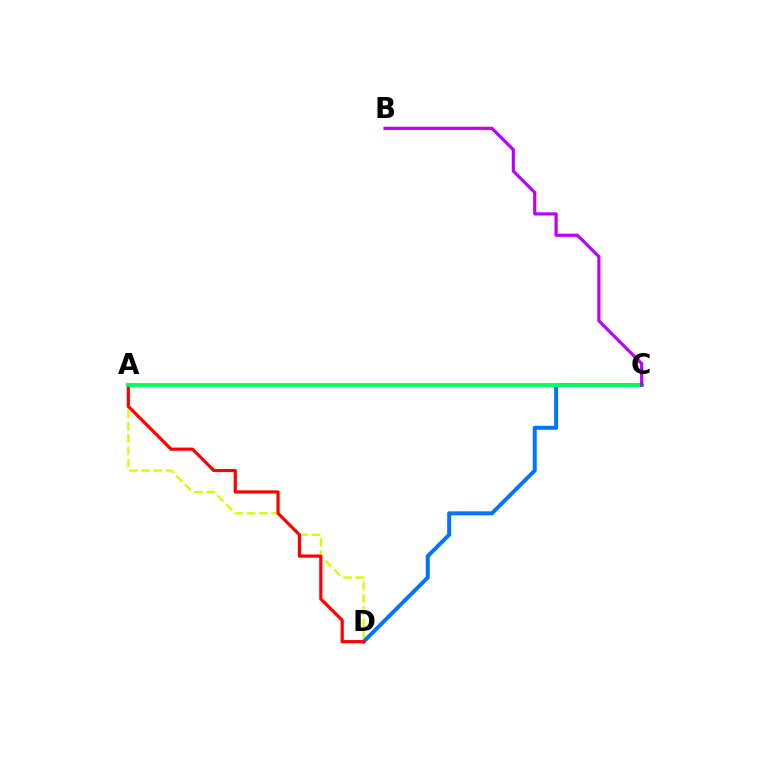{('A', 'D'): [{'color': '#d1ff00', 'line_style': 'dashed', 'thickness': 1.67}, {'color': '#ff0000', 'line_style': 'solid', 'thickness': 2.29}], ('C', 'D'): [{'color': '#0074ff', 'line_style': 'solid', 'thickness': 2.87}], ('A', 'C'): [{'color': '#00ff5c', 'line_style': 'solid', 'thickness': 2.76}], ('B', 'C'): [{'color': '#b900ff', 'line_style': 'solid', 'thickness': 2.28}]}